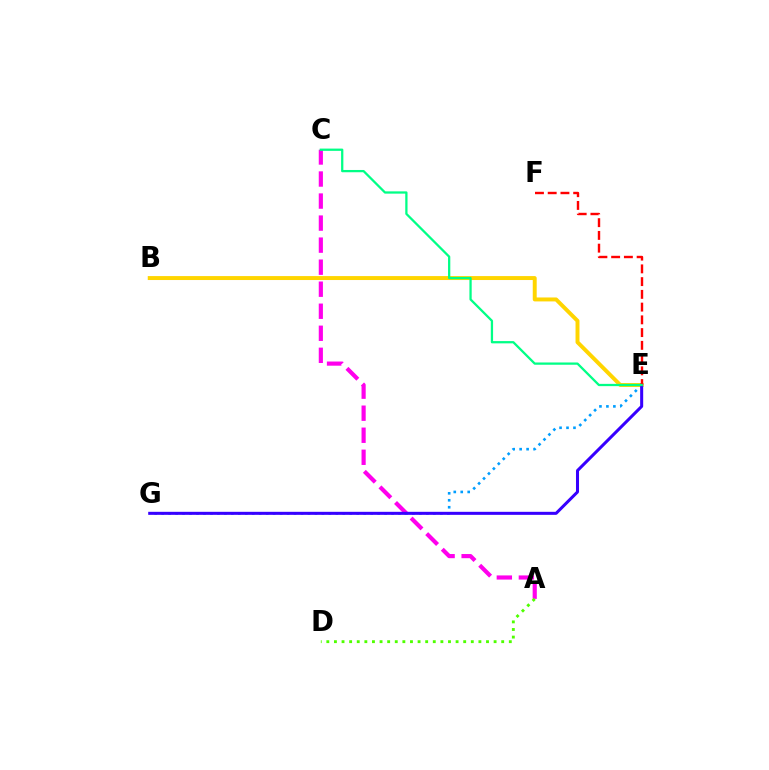{('A', 'C'): [{'color': '#ff00ed', 'line_style': 'dashed', 'thickness': 2.99}], ('A', 'D'): [{'color': '#4fff00', 'line_style': 'dotted', 'thickness': 2.07}], ('E', 'G'): [{'color': '#009eff', 'line_style': 'dotted', 'thickness': 1.89}, {'color': '#3700ff', 'line_style': 'solid', 'thickness': 2.18}], ('B', 'E'): [{'color': '#ffd500', 'line_style': 'solid', 'thickness': 2.84}], ('E', 'F'): [{'color': '#ff0000', 'line_style': 'dashed', 'thickness': 1.73}], ('C', 'E'): [{'color': '#00ff86', 'line_style': 'solid', 'thickness': 1.63}]}